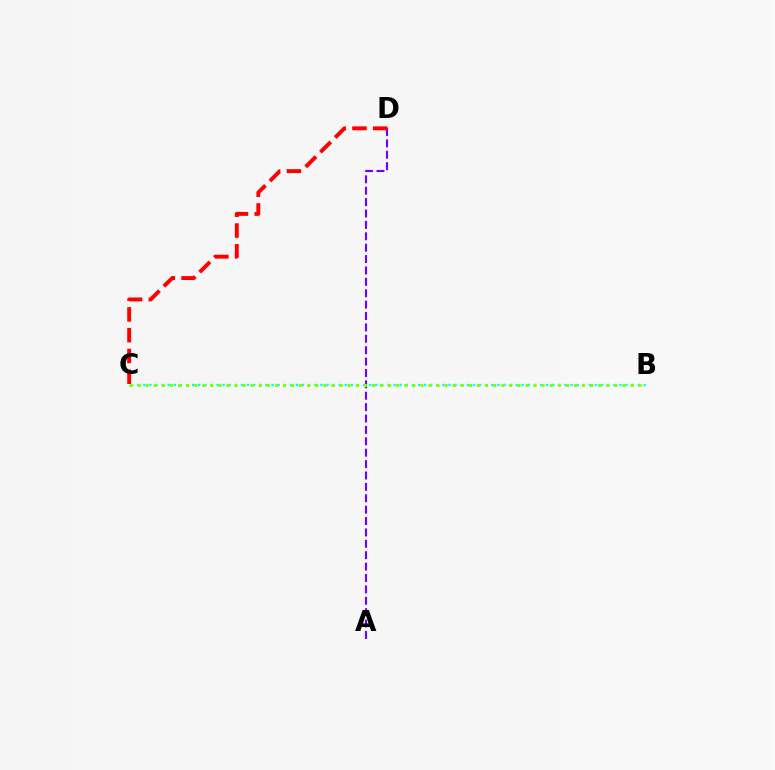{('A', 'D'): [{'color': '#7200ff', 'line_style': 'dashed', 'thickness': 1.55}], ('B', 'C'): [{'color': '#00fff6', 'line_style': 'dotted', 'thickness': 1.66}, {'color': '#84ff00', 'line_style': 'dotted', 'thickness': 2.2}], ('C', 'D'): [{'color': '#ff0000', 'line_style': 'dashed', 'thickness': 2.82}]}